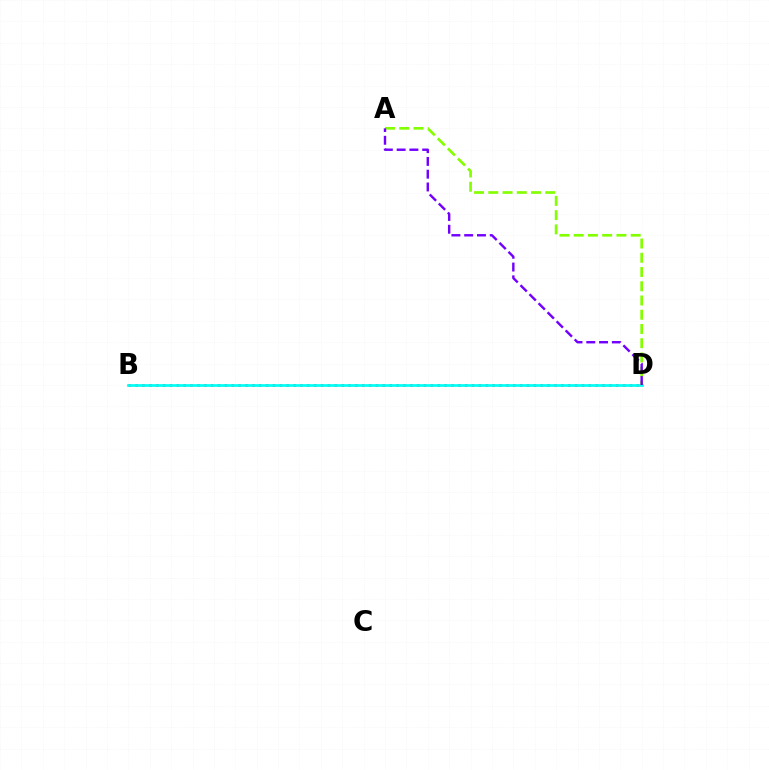{('B', 'D'): [{'color': '#ff0000', 'line_style': 'dotted', 'thickness': 1.87}, {'color': '#00fff6', 'line_style': 'solid', 'thickness': 1.96}], ('A', 'D'): [{'color': '#84ff00', 'line_style': 'dashed', 'thickness': 1.93}, {'color': '#7200ff', 'line_style': 'dashed', 'thickness': 1.74}]}